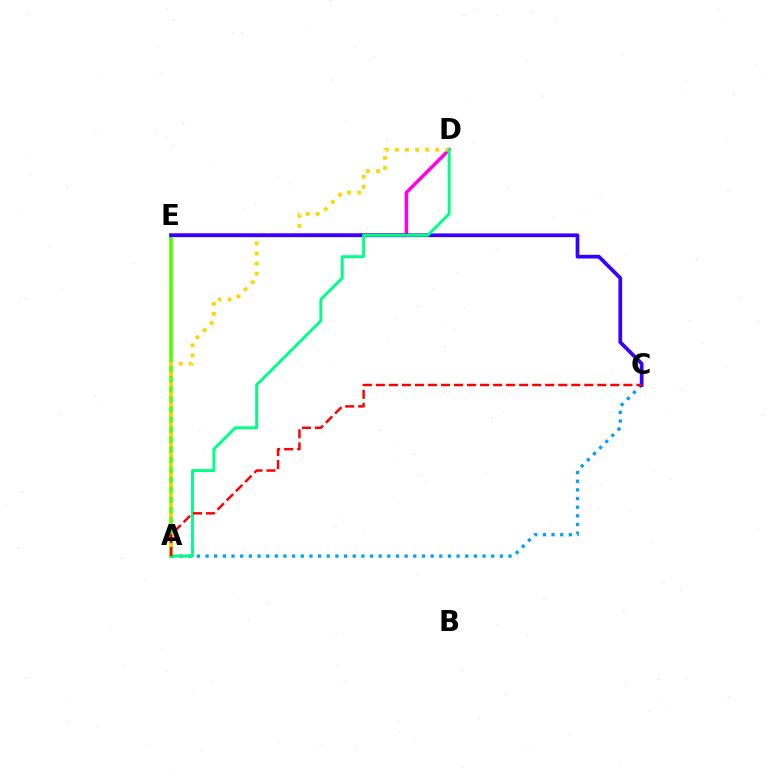{('A', 'C'): [{'color': '#009eff', 'line_style': 'dotted', 'thickness': 2.35}, {'color': '#ff0000', 'line_style': 'dashed', 'thickness': 1.77}], ('D', 'E'): [{'color': '#ff00ed', 'line_style': 'solid', 'thickness': 2.53}], ('A', 'E'): [{'color': '#4fff00', 'line_style': 'solid', 'thickness': 2.6}], ('A', 'D'): [{'color': '#ffd500', 'line_style': 'dotted', 'thickness': 2.74}, {'color': '#00ff86', 'line_style': 'solid', 'thickness': 2.12}], ('C', 'E'): [{'color': '#3700ff', 'line_style': 'solid', 'thickness': 2.69}]}